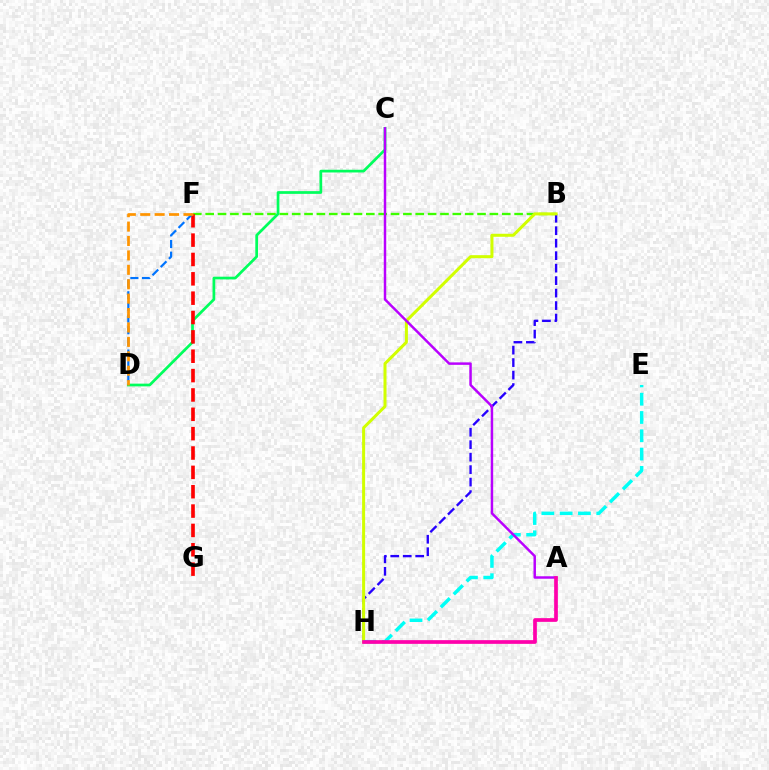{('B', 'F'): [{'color': '#3dff00', 'line_style': 'dashed', 'thickness': 1.68}], ('C', 'D'): [{'color': '#00ff5c', 'line_style': 'solid', 'thickness': 1.96}], ('B', 'H'): [{'color': '#2500ff', 'line_style': 'dashed', 'thickness': 1.69}, {'color': '#d1ff00', 'line_style': 'solid', 'thickness': 2.17}], ('F', 'G'): [{'color': '#ff0000', 'line_style': 'dashed', 'thickness': 2.63}], ('D', 'F'): [{'color': '#0074ff', 'line_style': 'dashed', 'thickness': 1.58}, {'color': '#ff9400', 'line_style': 'dashed', 'thickness': 1.96}], ('E', 'H'): [{'color': '#00fff6', 'line_style': 'dashed', 'thickness': 2.48}], ('A', 'C'): [{'color': '#b900ff', 'line_style': 'solid', 'thickness': 1.78}], ('A', 'H'): [{'color': '#ff00ac', 'line_style': 'solid', 'thickness': 2.67}]}